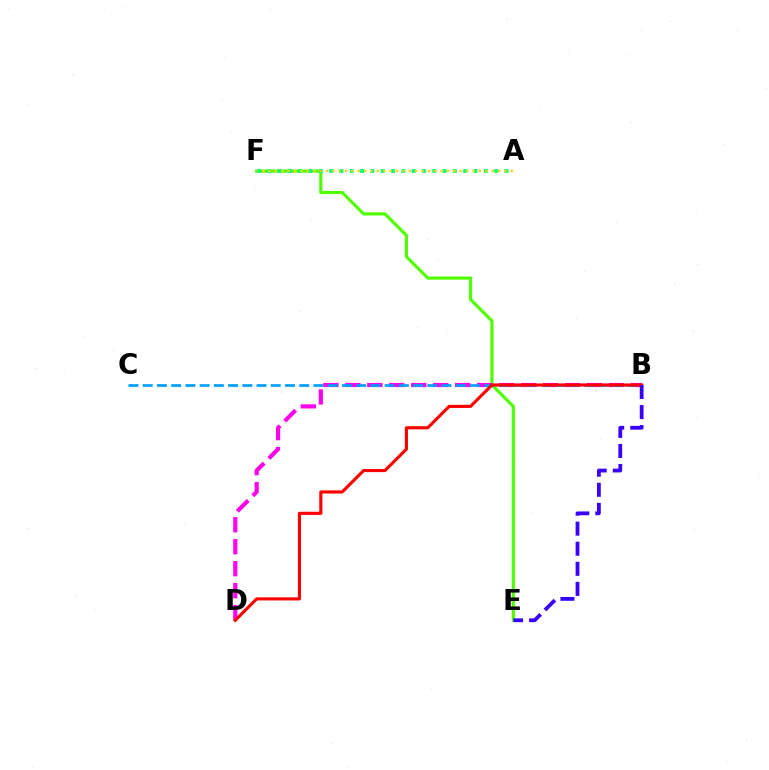{('E', 'F'): [{'color': '#4fff00', 'line_style': 'solid', 'thickness': 2.28}], ('A', 'F'): [{'color': '#00ff86', 'line_style': 'dotted', 'thickness': 2.8}, {'color': '#ffd500', 'line_style': 'dotted', 'thickness': 1.73}], ('B', 'D'): [{'color': '#ff00ed', 'line_style': 'dashed', 'thickness': 2.98}, {'color': '#ff0000', 'line_style': 'solid', 'thickness': 2.24}], ('B', 'C'): [{'color': '#009eff', 'line_style': 'dashed', 'thickness': 1.93}], ('B', 'E'): [{'color': '#3700ff', 'line_style': 'dashed', 'thickness': 2.73}]}